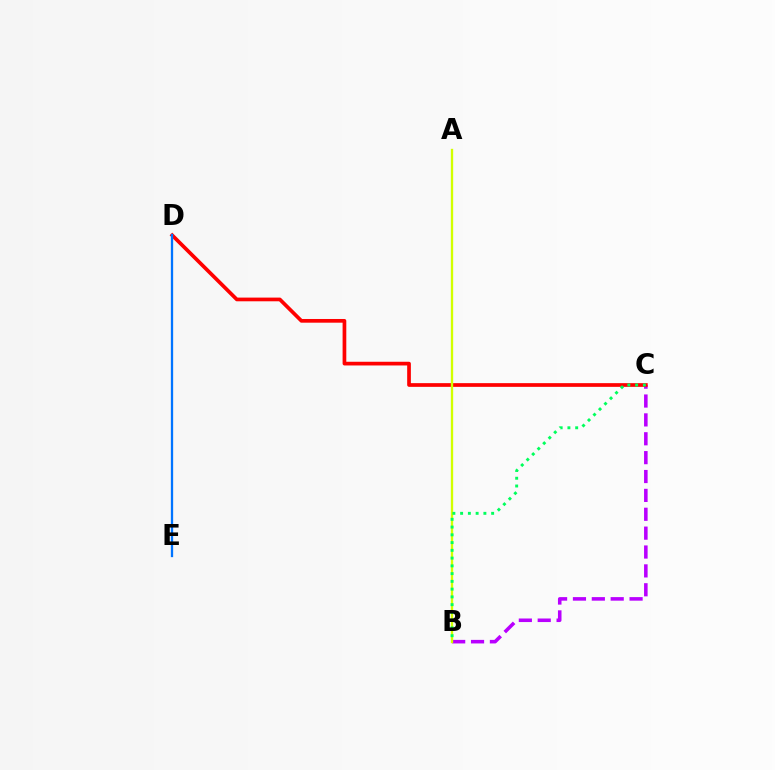{('B', 'C'): [{'color': '#b900ff', 'line_style': 'dashed', 'thickness': 2.56}, {'color': '#00ff5c', 'line_style': 'dotted', 'thickness': 2.11}], ('C', 'D'): [{'color': '#ff0000', 'line_style': 'solid', 'thickness': 2.66}], ('A', 'B'): [{'color': '#d1ff00', 'line_style': 'solid', 'thickness': 1.69}], ('D', 'E'): [{'color': '#0074ff', 'line_style': 'solid', 'thickness': 1.65}]}